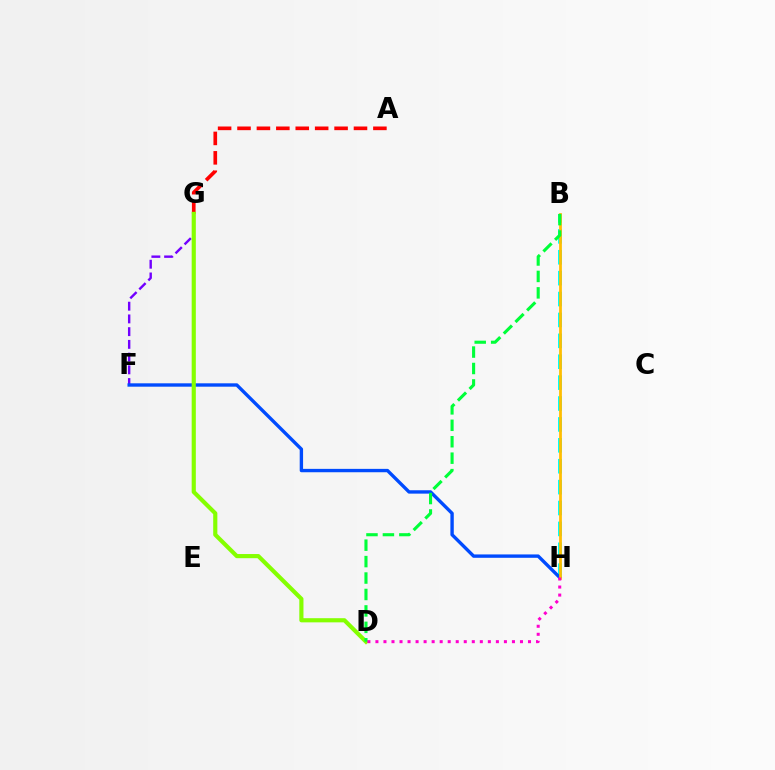{('A', 'G'): [{'color': '#ff0000', 'line_style': 'dashed', 'thickness': 2.64}], ('B', 'H'): [{'color': '#00fff6', 'line_style': 'dashed', 'thickness': 2.84}, {'color': '#ffbd00', 'line_style': 'solid', 'thickness': 1.98}], ('F', 'G'): [{'color': '#7200ff', 'line_style': 'dashed', 'thickness': 1.73}], ('F', 'H'): [{'color': '#004bff', 'line_style': 'solid', 'thickness': 2.43}], ('D', 'G'): [{'color': '#84ff00', 'line_style': 'solid', 'thickness': 2.99}], ('B', 'D'): [{'color': '#00ff39', 'line_style': 'dashed', 'thickness': 2.23}], ('D', 'H'): [{'color': '#ff00cf', 'line_style': 'dotted', 'thickness': 2.18}]}